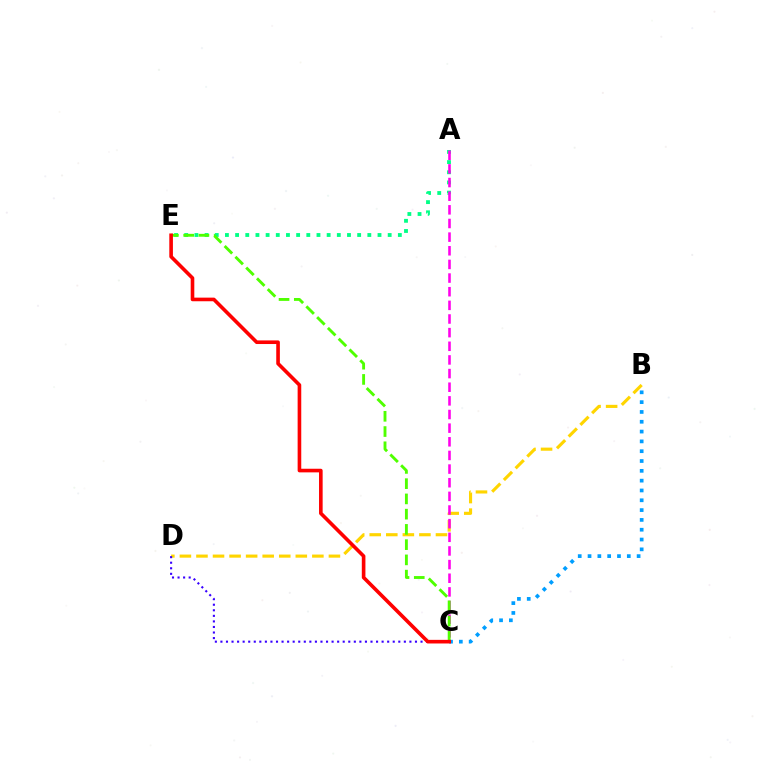{('B', 'D'): [{'color': '#ffd500', 'line_style': 'dashed', 'thickness': 2.25}], ('C', 'D'): [{'color': '#3700ff', 'line_style': 'dotted', 'thickness': 1.51}], ('A', 'E'): [{'color': '#00ff86', 'line_style': 'dotted', 'thickness': 2.76}], ('A', 'C'): [{'color': '#ff00ed', 'line_style': 'dashed', 'thickness': 1.85}], ('B', 'C'): [{'color': '#009eff', 'line_style': 'dotted', 'thickness': 2.67}], ('C', 'E'): [{'color': '#4fff00', 'line_style': 'dashed', 'thickness': 2.07}, {'color': '#ff0000', 'line_style': 'solid', 'thickness': 2.61}]}